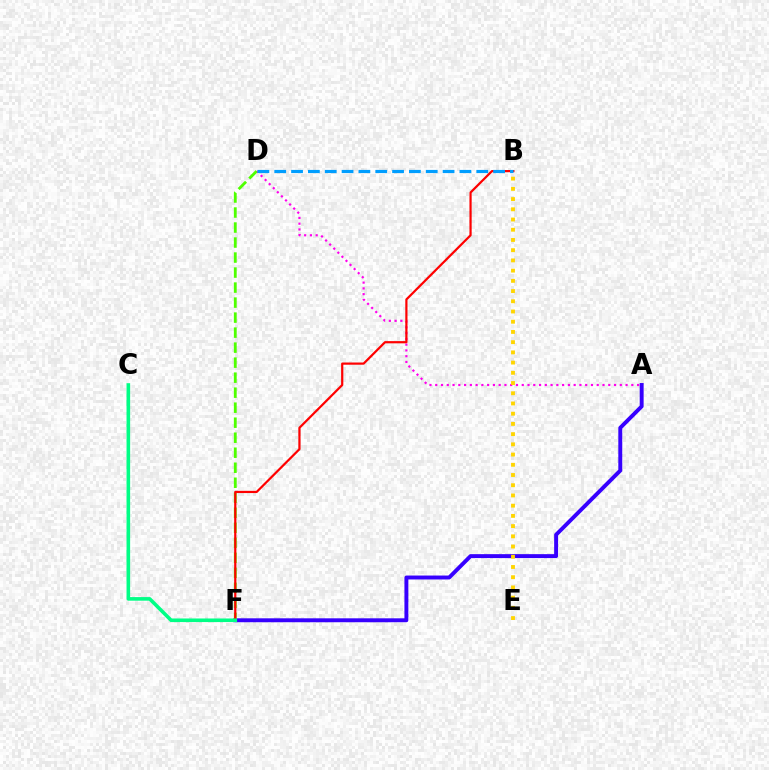{('A', 'D'): [{'color': '#ff00ed', 'line_style': 'dotted', 'thickness': 1.57}], ('A', 'F'): [{'color': '#3700ff', 'line_style': 'solid', 'thickness': 2.83}], ('D', 'F'): [{'color': '#4fff00', 'line_style': 'dashed', 'thickness': 2.04}], ('B', 'E'): [{'color': '#ffd500', 'line_style': 'dotted', 'thickness': 2.78}], ('B', 'F'): [{'color': '#ff0000', 'line_style': 'solid', 'thickness': 1.59}], ('C', 'F'): [{'color': '#00ff86', 'line_style': 'solid', 'thickness': 2.59}], ('B', 'D'): [{'color': '#009eff', 'line_style': 'dashed', 'thickness': 2.29}]}